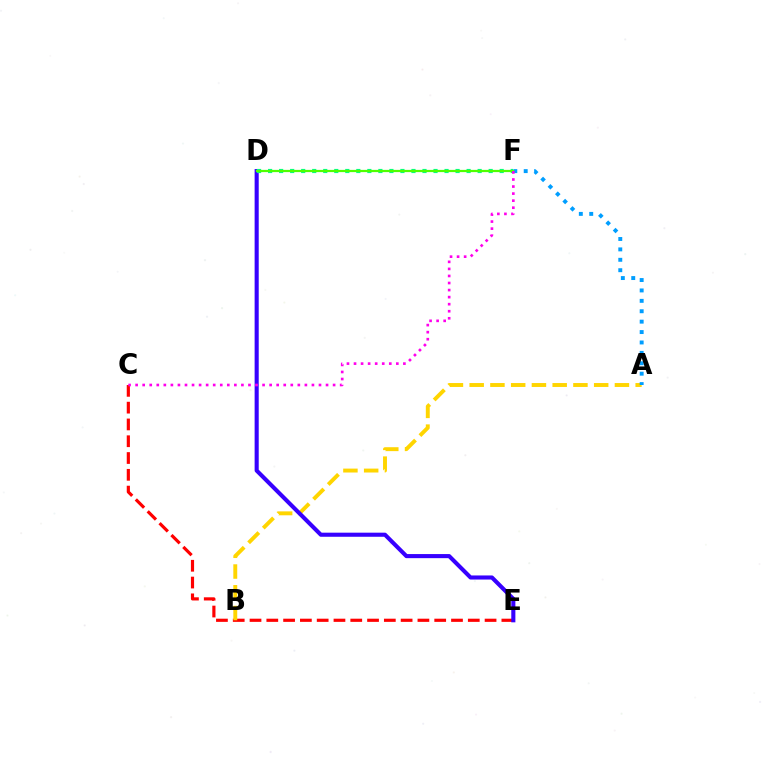{('C', 'E'): [{'color': '#ff0000', 'line_style': 'dashed', 'thickness': 2.28}], ('A', 'B'): [{'color': '#ffd500', 'line_style': 'dashed', 'thickness': 2.82}], ('A', 'F'): [{'color': '#009eff', 'line_style': 'dotted', 'thickness': 2.83}], ('D', 'E'): [{'color': '#3700ff', 'line_style': 'solid', 'thickness': 2.95}], ('D', 'F'): [{'color': '#00ff86', 'line_style': 'dotted', 'thickness': 3.0}, {'color': '#4fff00', 'line_style': 'solid', 'thickness': 1.61}], ('C', 'F'): [{'color': '#ff00ed', 'line_style': 'dotted', 'thickness': 1.92}]}